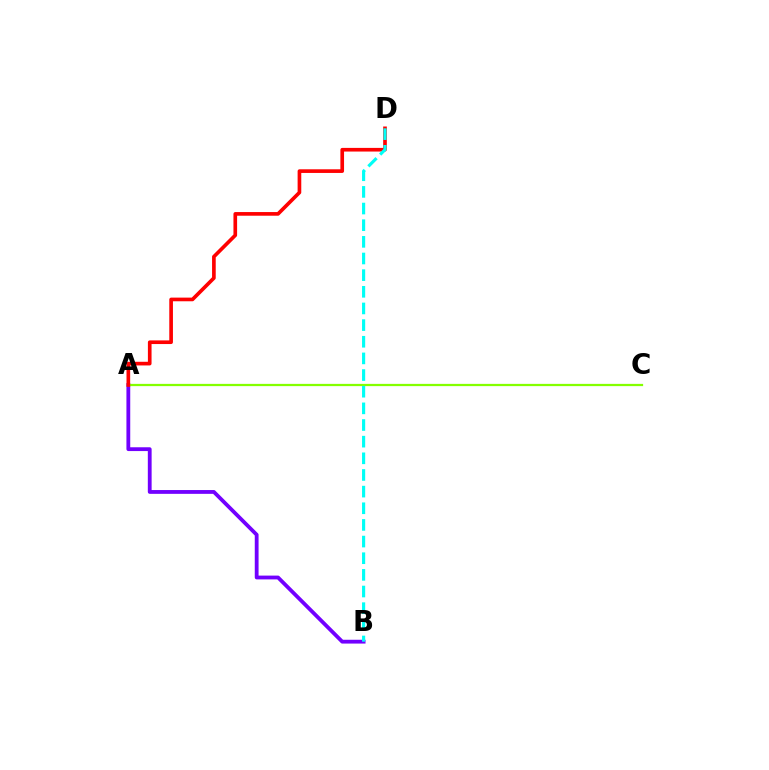{('A', 'B'): [{'color': '#7200ff', 'line_style': 'solid', 'thickness': 2.74}], ('A', 'C'): [{'color': '#84ff00', 'line_style': 'solid', 'thickness': 1.62}], ('A', 'D'): [{'color': '#ff0000', 'line_style': 'solid', 'thickness': 2.63}], ('B', 'D'): [{'color': '#00fff6', 'line_style': 'dashed', 'thickness': 2.26}]}